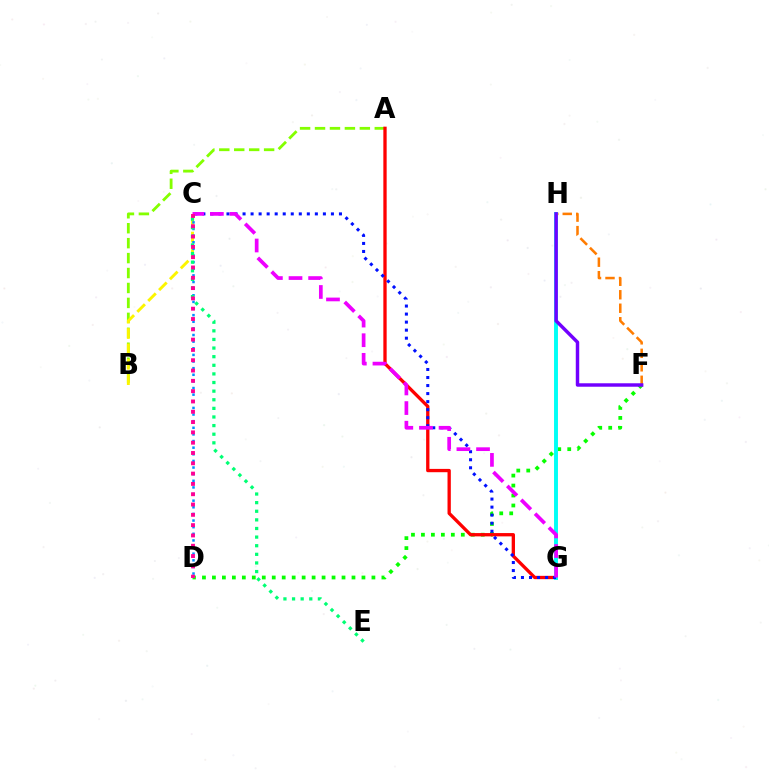{('D', 'F'): [{'color': '#08ff00', 'line_style': 'dotted', 'thickness': 2.71}], ('A', 'B'): [{'color': '#84ff00', 'line_style': 'dashed', 'thickness': 2.03}], ('B', 'C'): [{'color': '#fcf500', 'line_style': 'dashed', 'thickness': 2.09}], ('F', 'H'): [{'color': '#ff7c00', 'line_style': 'dashed', 'thickness': 1.83}, {'color': '#7200ff', 'line_style': 'solid', 'thickness': 2.48}], ('A', 'G'): [{'color': '#ff0000', 'line_style': 'solid', 'thickness': 2.38}], ('G', 'H'): [{'color': '#00fff6', 'line_style': 'solid', 'thickness': 2.82}], ('C', 'G'): [{'color': '#0010ff', 'line_style': 'dotted', 'thickness': 2.18}, {'color': '#ee00ff', 'line_style': 'dashed', 'thickness': 2.67}], ('C', 'D'): [{'color': '#008cff', 'line_style': 'dotted', 'thickness': 1.8}, {'color': '#ff0094', 'line_style': 'dotted', 'thickness': 2.8}], ('C', 'E'): [{'color': '#00ff74', 'line_style': 'dotted', 'thickness': 2.34}]}